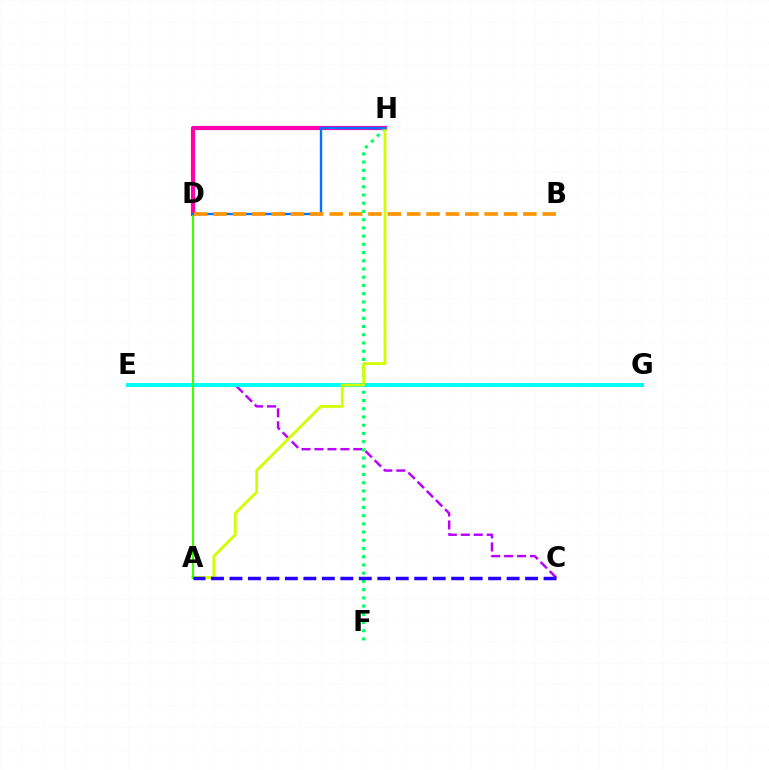{('D', 'H'): [{'color': '#ff00ac', 'line_style': 'solid', 'thickness': 2.99}, {'color': '#0074ff', 'line_style': 'solid', 'thickness': 1.72}], ('E', 'G'): [{'color': '#ff0000', 'line_style': 'dotted', 'thickness': 1.77}, {'color': '#00fff6', 'line_style': 'solid', 'thickness': 2.92}], ('C', 'E'): [{'color': '#b900ff', 'line_style': 'dashed', 'thickness': 1.76}], ('F', 'H'): [{'color': '#00ff5c', 'line_style': 'dotted', 'thickness': 2.23}], ('A', 'H'): [{'color': '#d1ff00', 'line_style': 'solid', 'thickness': 2.01}], ('A', 'D'): [{'color': '#3dff00', 'line_style': 'solid', 'thickness': 1.53}], ('A', 'C'): [{'color': '#2500ff', 'line_style': 'dashed', 'thickness': 2.51}], ('B', 'D'): [{'color': '#ff9400', 'line_style': 'dashed', 'thickness': 2.63}]}